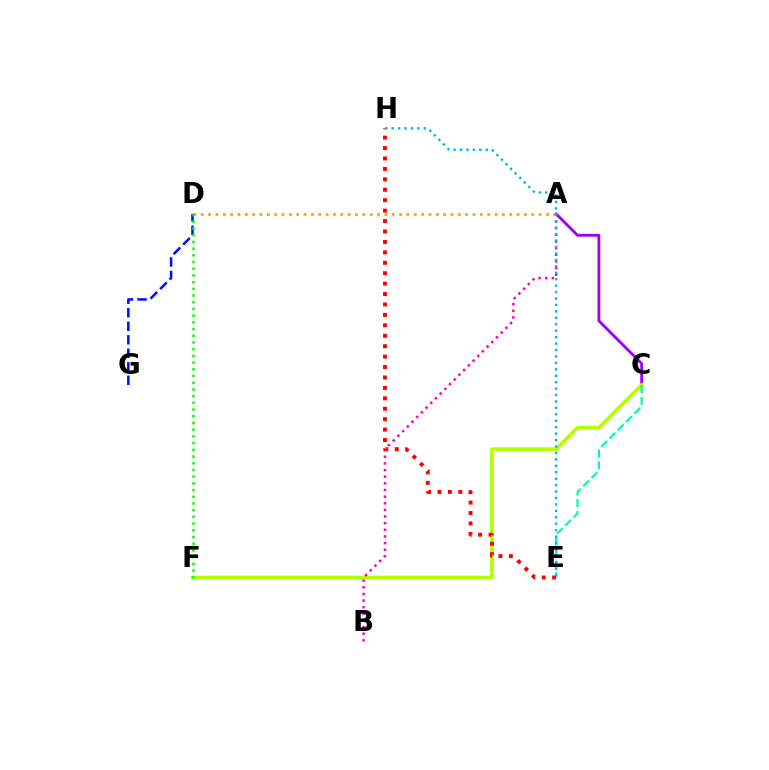{('A', 'C'): [{'color': '#9b00ff', 'line_style': 'solid', 'thickness': 2.04}], ('C', 'F'): [{'color': '#b3ff00', 'line_style': 'solid', 'thickness': 2.64}], ('A', 'D'): [{'color': '#ffa500', 'line_style': 'dotted', 'thickness': 2.0}], ('A', 'B'): [{'color': '#ff00bd', 'line_style': 'dotted', 'thickness': 1.8}], ('C', 'E'): [{'color': '#00ff9d', 'line_style': 'dashed', 'thickness': 1.59}], ('E', 'H'): [{'color': '#ff0000', 'line_style': 'dotted', 'thickness': 2.83}, {'color': '#00b5ff', 'line_style': 'dotted', 'thickness': 1.75}], ('D', 'G'): [{'color': '#0010ff', 'line_style': 'dashed', 'thickness': 1.83}], ('D', 'F'): [{'color': '#08ff00', 'line_style': 'dotted', 'thickness': 1.82}]}